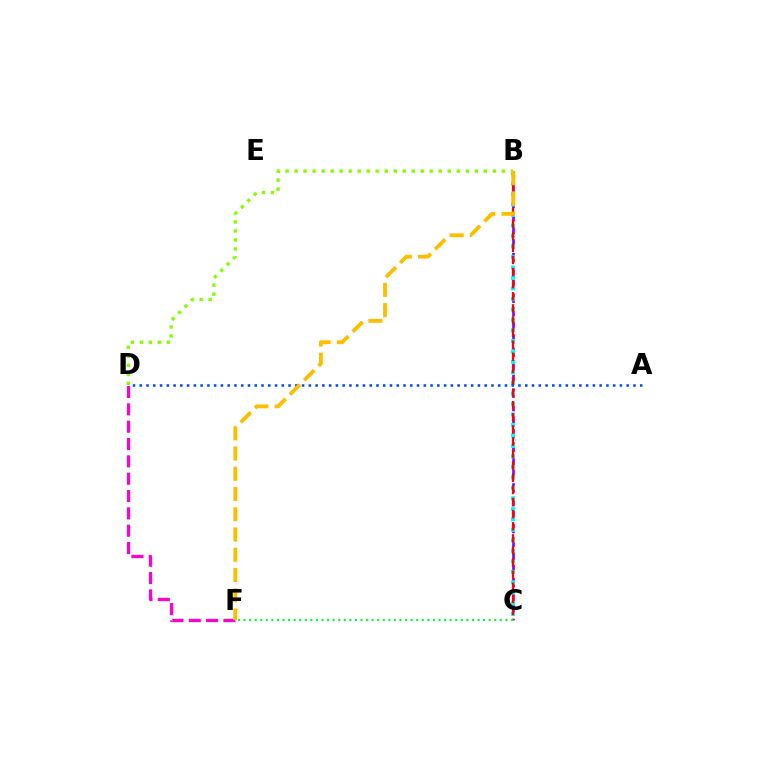{('B', 'C'): [{'color': '#7200ff', 'line_style': 'dashed', 'thickness': 1.84}, {'color': '#00fff6', 'line_style': 'dotted', 'thickness': 2.85}, {'color': '#ff0000', 'line_style': 'dashed', 'thickness': 1.64}], ('D', 'F'): [{'color': '#ff00cf', 'line_style': 'dashed', 'thickness': 2.36}], ('C', 'F'): [{'color': '#00ff39', 'line_style': 'dotted', 'thickness': 1.51}], ('A', 'D'): [{'color': '#004bff', 'line_style': 'dotted', 'thickness': 1.84}], ('B', 'D'): [{'color': '#84ff00', 'line_style': 'dotted', 'thickness': 2.45}], ('B', 'F'): [{'color': '#ffbd00', 'line_style': 'dashed', 'thickness': 2.75}]}